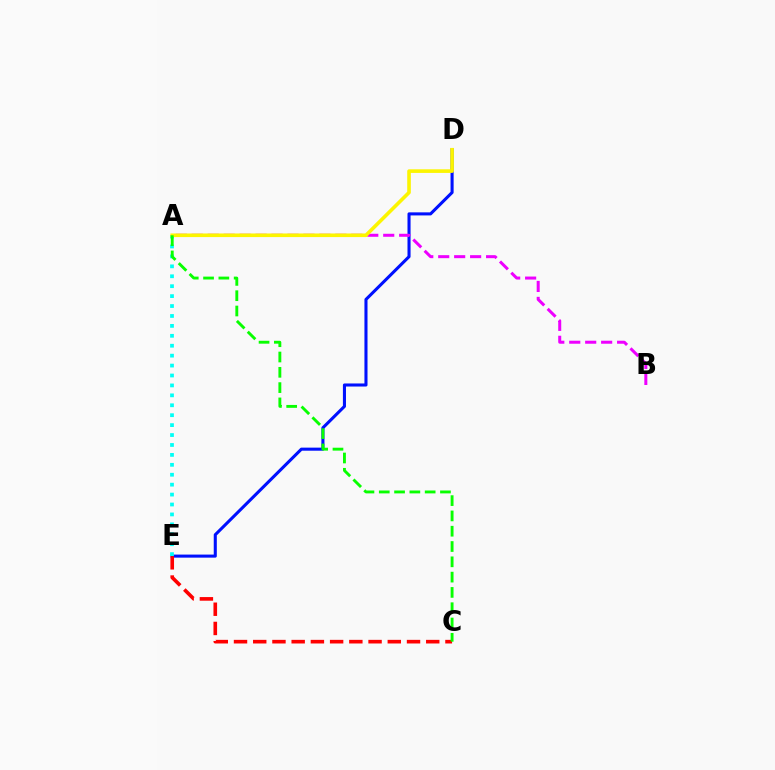{('D', 'E'): [{'color': '#0010ff', 'line_style': 'solid', 'thickness': 2.21}], ('A', 'B'): [{'color': '#ee00ff', 'line_style': 'dashed', 'thickness': 2.17}], ('A', 'E'): [{'color': '#00fff6', 'line_style': 'dotted', 'thickness': 2.7}], ('C', 'E'): [{'color': '#ff0000', 'line_style': 'dashed', 'thickness': 2.61}], ('A', 'D'): [{'color': '#fcf500', 'line_style': 'solid', 'thickness': 2.6}], ('A', 'C'): [{'color': '#08ff00', 'line_style': 'dashed', 'thickness': 2.08}]}